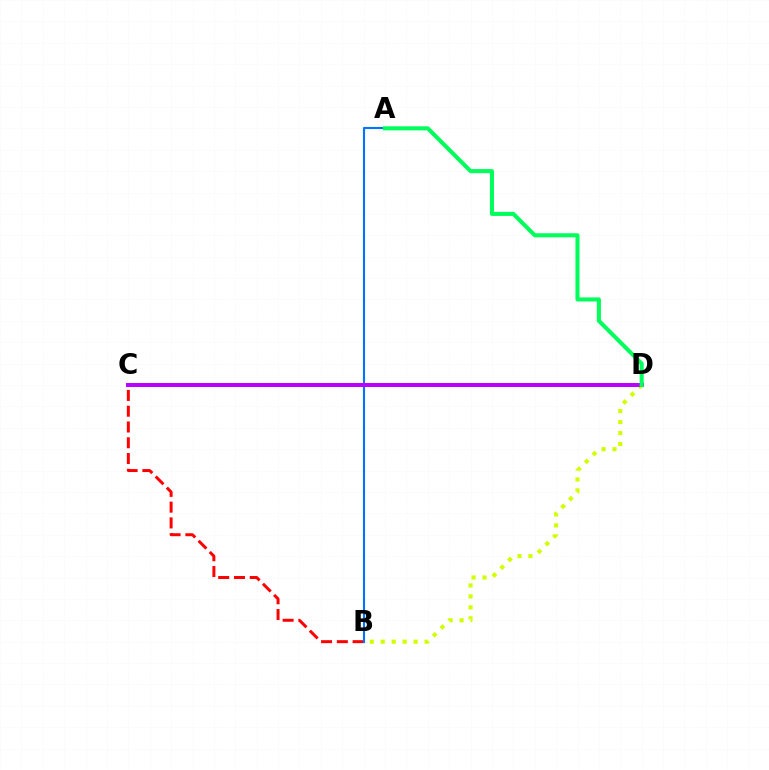{('B', 'C'): [{'color': '#ff0000', 'line_style': 'dashed', 'thickness': 2.14}], ('B', 'D'): [{'color': '#d1ff00', 'line_style': 'dotted', 'thickness': 2.98}], ('A', 'B'): [{'color': '#0074ff', 'line_style': 'solid', 'thickness': 1.53}], ('C', 'D'): [{'color': '#b900ff', 'line_style': 'solid', 'thickness': 2.86}], ('A', 'D'): [{'color': '#00ff5c', 'line_style': 'solid', 'thickness': 2.93}]}